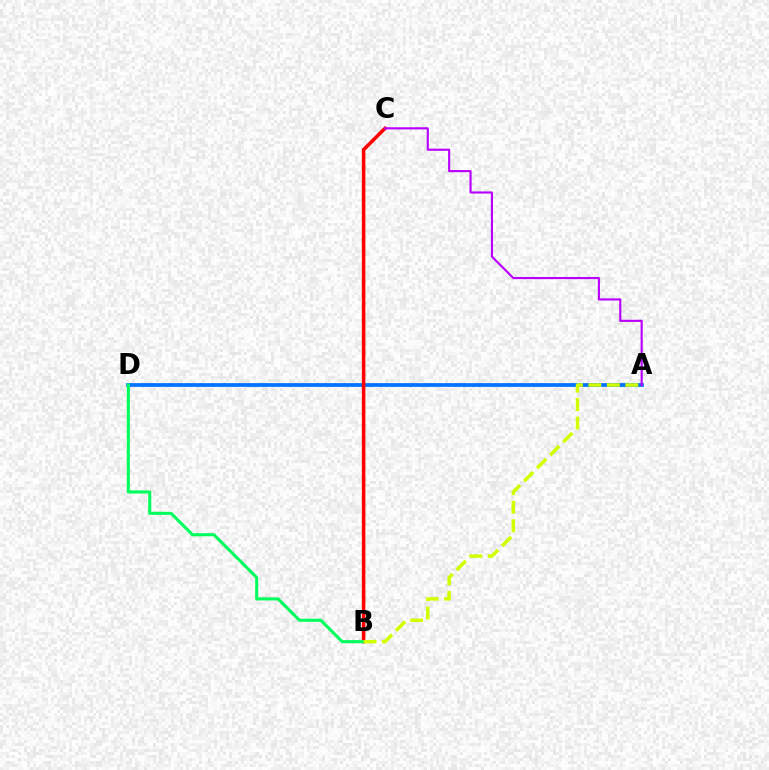{('A', 'D'): [{'color': '#0074ff', 'line_style': 'solid', 'thickness': 2.7}], ('B', 'C'): [{'color': '#ff0000', 'line_style': 'solid', 'thickness': 2.53}], ('B', 'D'): [{'color': '#00ff5c', 'line_style': 'solid', 'thickness': 2.21}], ('A', 'B'): [{'color': '#d1ff00', 'line_style': 'dashed', 'thickness': 2.51}], ('A', 'C'): [{'color': '#b900ff', 'line_style': 'solid', 'thickness': 1.54}]}